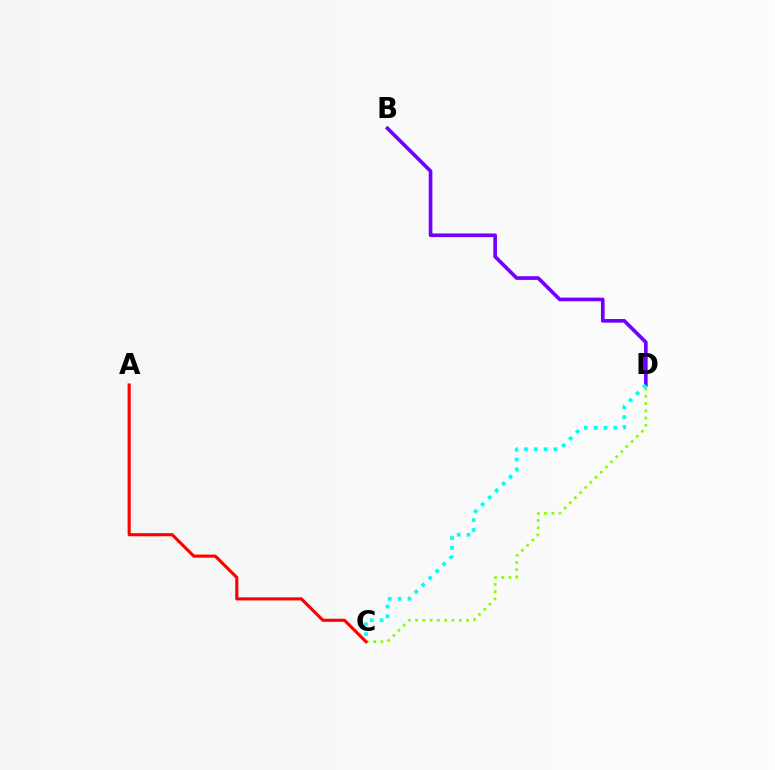{('C', 'D'): [{'color': '#84ff00', 'line_style': 'dotted', 'thickness': 1.97}, {'color': '#00fff6', 'line_style': 'dotted', 'thickness': 2.67}], ('B', 'D'): [{'color': '#7200ff', 'line_style': 'solid', 'thickness': 2.63}], ('A', 'C'): [{'color': '#ff0000', 'line_style': 'solid', 'thickness': 2.24}]}